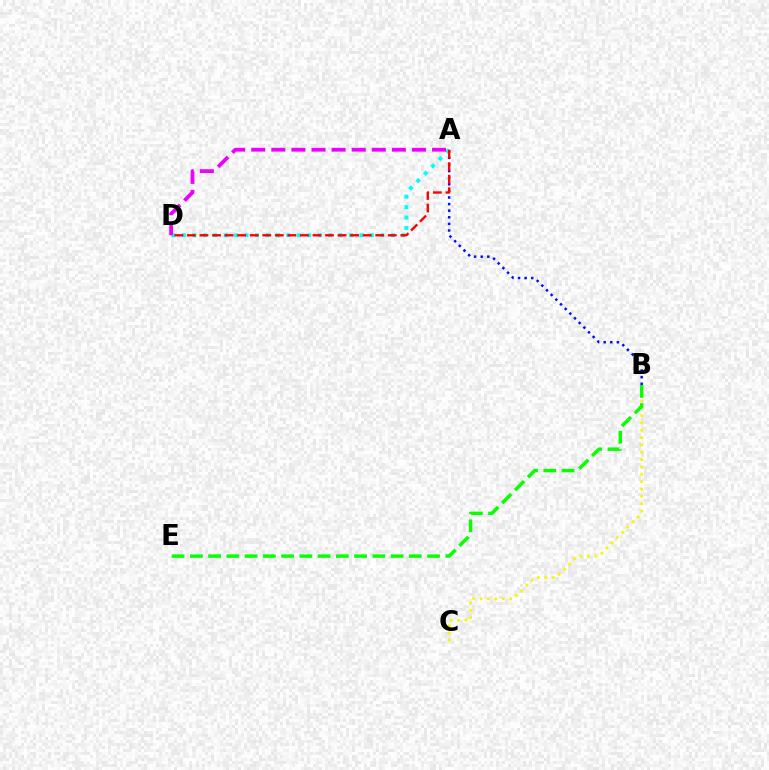{('B', 'C'): [{'color': '#fcf500', 'line_style': 'dotted', 'thickness': 1.99}], ('A', 'B'): [{'color': '#0010ff', 'line_style': 'dotted', 'thickness': 1.79}], ('A', 'D'): [{'color': '#00fff6', 'line_style': 'dotted', 'thickness': 2.84}, {'color': '#ee00ff', 'line_style': 'dashed', 'thickness': 2.73}, {'color': '#ff0000', 'line_style': 'dashed', 'thickness': 1.71}], ('B', 'E'): [{'color': '#08ff00', 'line_style': 'dashed', 'thickness': 2.48}]}